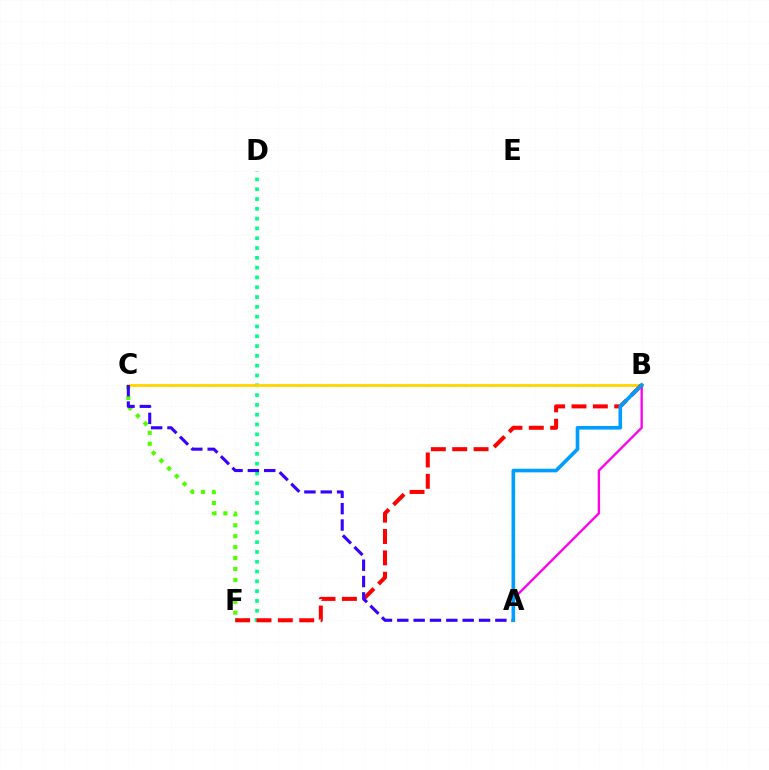{('A', 'B'): [{'color': '#ff00ed', 'line_style': 'solid', 'thickness': 1.68}, {'color': '#009eff', 'line_style': 'solid', 'thickness': 2.61}], ('D', 'F'): [{'color': '#00ff86', 'line_style': 'dotted', 'thickness': 2.66}], ('C', 'F'): [{'color': '#4fff00', 'line_style': 'dotted', 'thickness': 2.97}], ('B', 'C'): [{'color': '#ffd500', 'line_style': 'solid', 'thickness': 2.05}], ('B', 'F'): [{'color': '#ff0000', 'line_style': 'dashed', 'thickness': 2.9}], ('A', 'C'): [{'color': '#3700ff', 'line_style': 'dashed', 'thickness': 2.22}]}